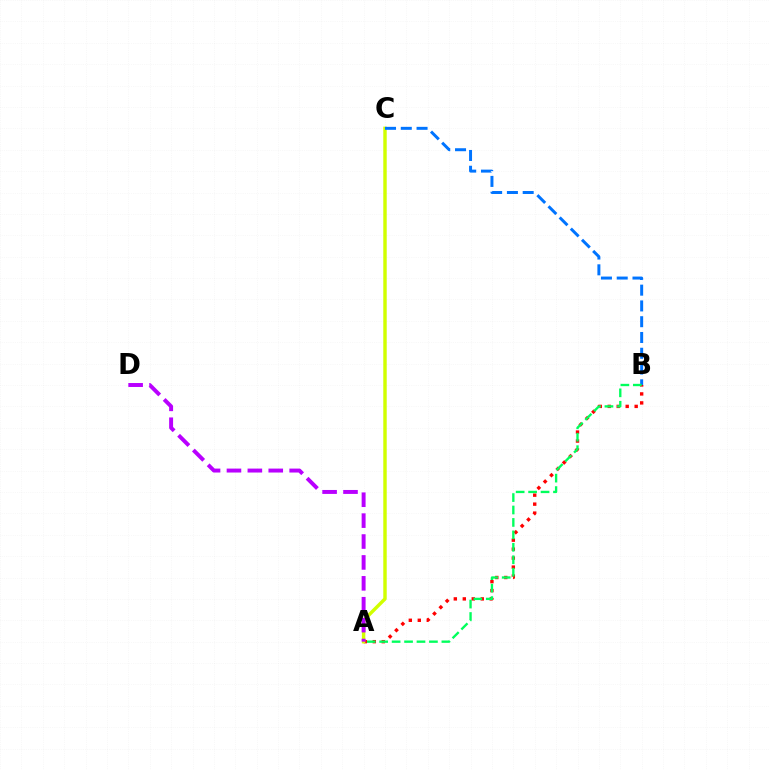{('A', 'B'): [{'color': '#ff0000', 'line_style': 'dotted', 'thickness': 2.44}, {'color': '#00ff5c', 'line_style': 'dashed', 'thickness': 1.69}], ('A', 'C'): [{'color': '#d1ff00', 'line_style': 'solid', 'thickness': 2.47}], ('B', 'C'): [{'color': '#0074ff', 'line_style': 'dashed', 'thickness': 2.14}], ('A', 'D'): [{'color': '#b900ff', 'line_style': 'dashed', 'thickness': 2.84}]}